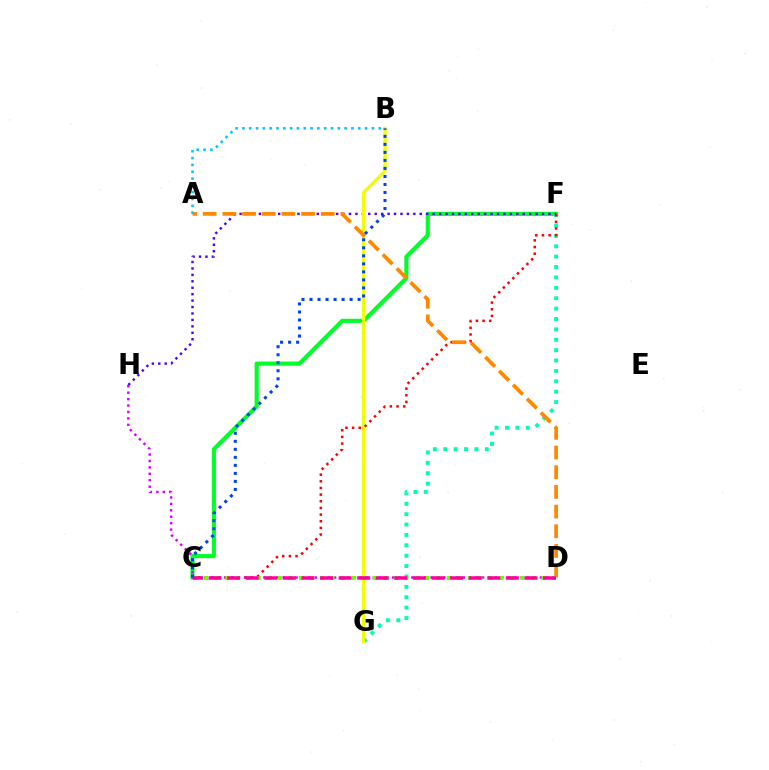{('C', 'F'): [{'color': '#00ff27', 'line_style': 'solid', 'thickness': 2.97}, {'color': '#ff0000', 'line_style': 'dotted', 'thickness': 1.81}], ('F', 'G'): [{'color': '#00ffaf', 'line_style': 'dotted', 'thickness': 2.82}], ('F', 'H'): [{'color': '#4f00ff', 'line_style': 'dotted', 'thickness': 1.75}], ('B', 'G'): [{'color': '#eeff00', 'line_style': 'solid', 'thickness': 2.38}], ('D', 'H'): [{'color': '#d600ff', 'line_style': 'dotted', 'thickness': 1.75}], ('A', 'D'): [{'color': '#ff8800', 'line_style': 'dashed', 'thickness': 2.67}], ('C', 'D'): [{'color': '#66ff00', 'line_style': 'dotted', 'thickness': 2.86}, {'color': '#ff00a0', 'line_style': 'dashed', 'thickness': 2.52}], ('A', 'B'): [{'color': '#00c7ff', 'line_style': 'dotted', 'thickness': 1.85}], ('B', 'C'): [{'color': '#003fff', 'line_style': 'dotted', 'thickness': 2.18}]}